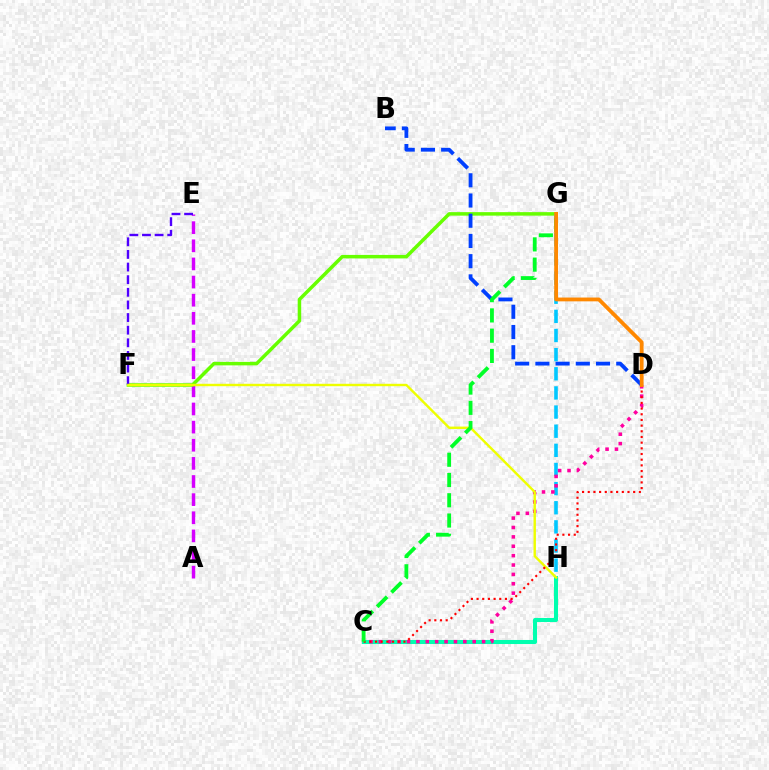{('A', 'E'): [{'color': '#d600ff', 'line_style': 'dashed', 'thickness': 2.46}], ('F', 'G'): [{'color': '#66ff00', 'line_style': 'solid', 'thickness': 2.52}], ('C', 'H'): [{'color': '#00ffaf', 'line_style': 'solid', 'thickness': 2.92}], ('G', 'H'): [{'color': '#00c7ff', 'line_style': 'dashed', 'thickness': 2.6}], ('E', 'F'): [{'color': '#4f00ff', 'line_style': 'dashed', 'thickness': 1.72}], ('C', 'D'): [{'color': '#ff00a0', 'line_style': 'dotted', 'thickness': 2.55}, {'color': '#ff0000', 'line_style': 'dotted', 'thickness': 1.54}], ('F', 'H'): [{'color': '#eeff00', 'line_style': 'solid', 'thickness': 1.74}], ('B', 'D'): [{'color': '#003fff', 'line_style': 'dashed', 'thickness': 2.75}], ('C', 'G'): [{'color': '#00ff27', 'line_style': 'dashed', 'thickness': 2.75}], ('D', 'G'): [{'color': '#ff8800', 'line_style': 'solid', 'thickness': 2.73}]}